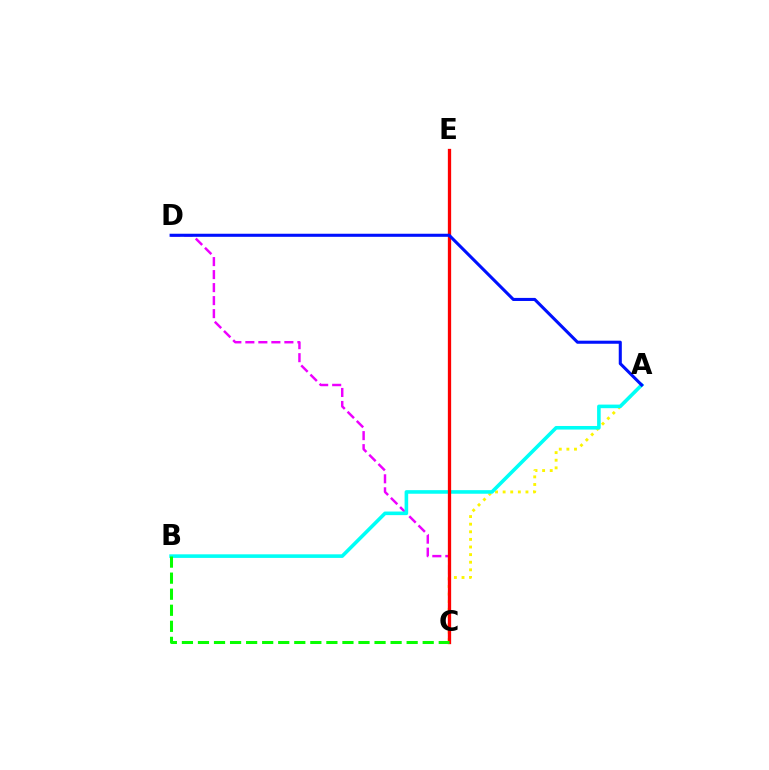{('C', 'D'): [{'color': '#ee00ff', 'line_style': 'dashed', 'thickness': 1.77}], ('A', 'C'): [{'color': '#fcf500', 'line_style': 'dotted', 'thickness': 2.07}], ('A', 'B'): [{'color': '#00fff6', 'line_style': 'solid', 'thickness': 2.58}], ('C', 'E'): [{'color': '#ff0000', 'line_style': 'solid', 'thickness': 2.37}], ('A', 'D'): [{'color': '#0010ff', 'line_style': 'solid', 'thickness': 2.21}], ('B', 'C'): [{'color': '#08ff00', 'line_style': 'dashed', 'thickness': 2.18}]}